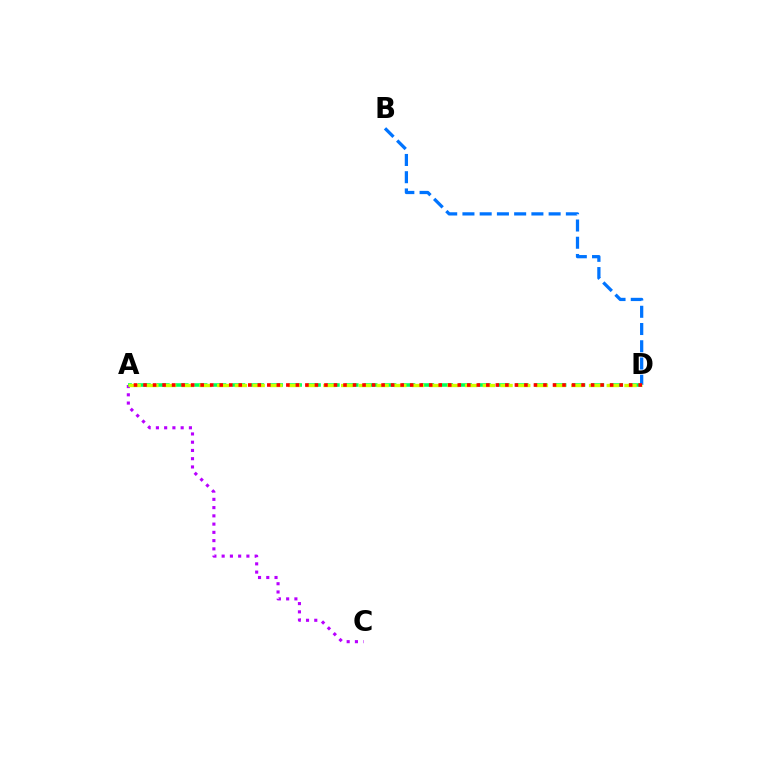{('A', 'C'): [{'color': '#b900ff', 'line_style': 'dotted', 'thickness': 2.24}], ('A', 'D'): [{'color': '#00ff5c', 'line_style': 'dashed', 'thickness': 2.57}, {'color': '#d1ff00', 'line_style': 'dashed', 'thickness': 2.41}, {'color': '#ff0000', 'line_style': 'dotted', 'thickness': 2.59}], ('B', 'D'): [{'color': '#0074ff', 'line_style': 'dashed', 'thickness': 2.34}]}